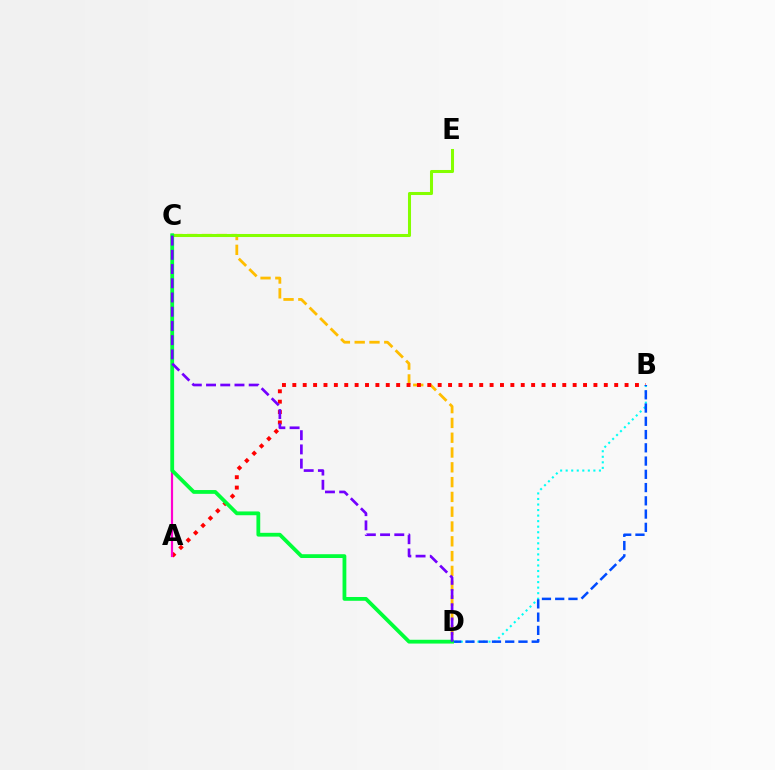{('C', 'D'): [{'color': '#ffbd00', 'line_style': 'dashed', 'thickness': 2.01}, {'color': '#00ff39', 'line_style': 'solid', 'thickness': 2.73}, {'color': '#7200ff', 'line_style': 'dashed', 'thickness': 1.93}], ('C', 'E'): [{'color': '#84ff00', 'line_style': 'solid', 'thickness': 2.19}], ('A', 'B'): [{'color': '#ff0000', 'line_style': 'dotted', 'thickness': 2.82}], ('B', 'D'): [{'color': '#00fff6', 'line_style': 'dotted', 'thickness': 1.51}, {'color': '#004bff', 'line_style': 'dashed', 'thickness': 1.8}], ('A', 'C'): [{'color': '#ff00cf', 'line_style': 'solid', 'thickness': 1.58}]}